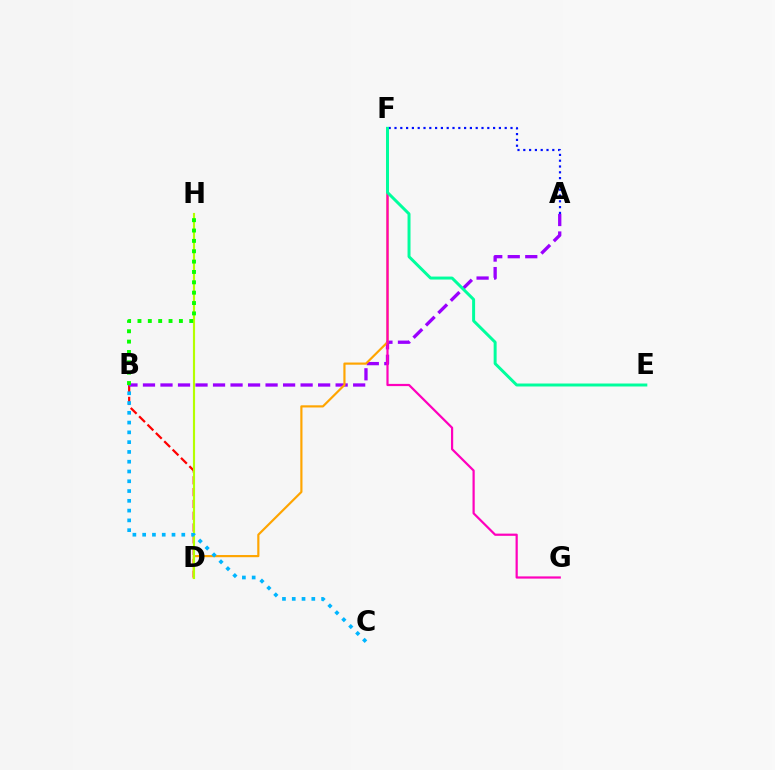{('B', 'D'): [{'color': '#ff0000', 'line_style': 'dashed', 'thickness': 1.6}], ('A', 'B'): [{'color': '#9b00ff', 'line_style': 'dashed', 'thickness': 2.38}], ('D', 'F'): [{'color': '#ffa500', 'line_style': 'solid', 'thickness': 1.57}], ('D', 'H'): [{'color': '#b3ff00', 'line_style': 'solid', 'thickness': 1.54}], ('B', 'H'): [{'color': '#08ff00', 'line_style': 'dotted', 'thickness': 2.81}], ('F', 'G'): [{'color': '#ff00bd', 'line_style': 'solid', 'thickness': 1.59}], ('A', 'F'): [{'color': '#0010ff', 'line_style': 'dotted', 'thickness': 1.58}], ('E', 'F'): [{'color': '#00ff9d', 'line_style': 'solid', 'thickness': 2.14}], ('B', 'C'): [{'color': '#00b5ff', 'line_style': 'dotted', 'thickness': 2.66}]}